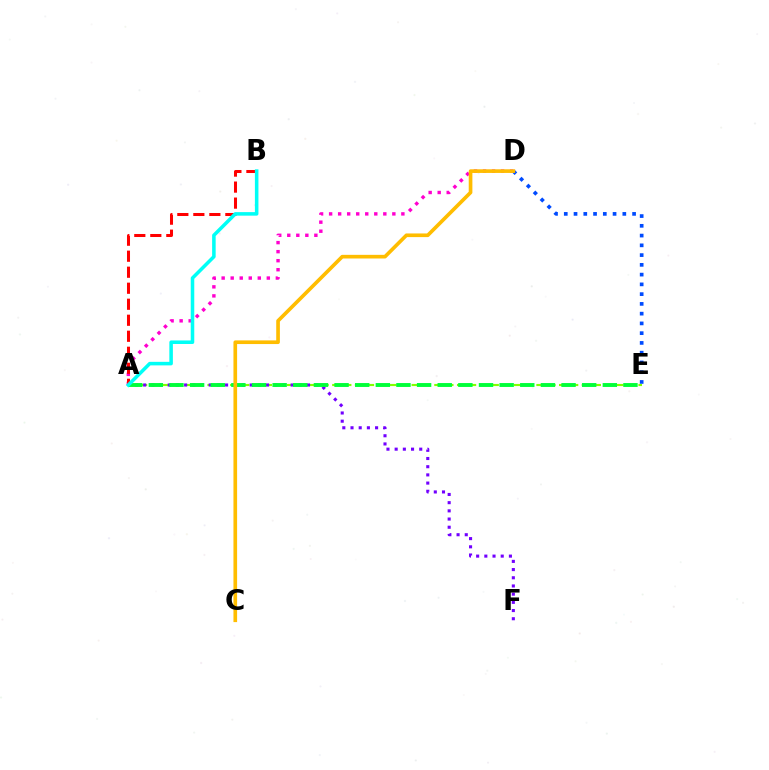{('A', 'D'): [{'color': '#ff00cf', 'line_style': 'dotted', 'thickness': 2.45}], ('D', 'E'): [{'color': '#004bff', 'line_style': 'dotted', 'thickness': 2.65}], ('A', 'E'): [{'color': '#84ff00', 'line_style': 'dashed', 'thickness': 1.54}, {'color': '#00ff39', 'line_style': 'dashed', 'thickness': 2.8}], ('A', 'F'): [{'color': '#7200ff', 'line_style': 'dotted', 'thickness': 2.23}], ('A', 'B'): [{'color': '#ff0000', 'line_style': 'dashed', 'thickness': 2.17}, {'color': '#00fff6', 'line_style': 'solid', 'thickness': 2.55}], ('C', 'D'): [{'color': '#ffbd00', 'line_style': 'solid', 'thickness': 2.63}]}